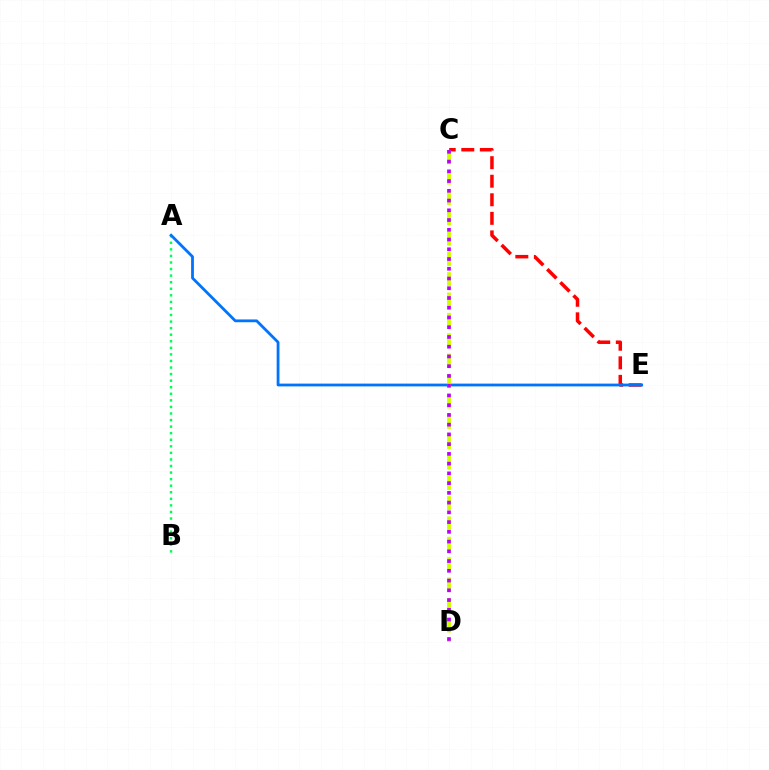{('A', 'B'): [{'color': '#00ff5c', 'line_style': 'dotted', 'thickness': 1.78}], ('C', 'E'): [{'color': '#ff0000', 'line_style': 'dashed', 'thickness': 2.52}], ('A', 'E'): [{'color': '#0074ff', 'line_style': 'solid', 'thickness': 2.01}], ('C', 'D'): [{'color': '#d1ff00', 'line_style': 'dashed', 'thickness': 2.77}, {'color': '#b900ff', 'line_style': 'dotted', 'thickness': 2.65}]}